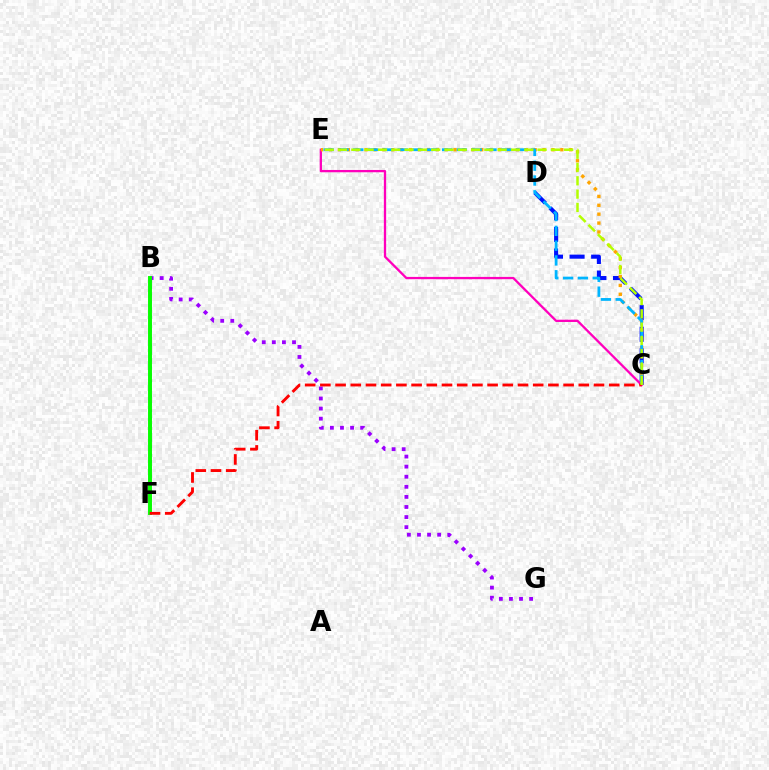{('B', 'G'): [{'color': '#9b00ff', 'line_style': 'dotted', 'thickness': 2.74}], ('C', 'D'): [{'color': '#0010ff', 'line_style': 'dashed', 'thickness': 2.94}], ('B', 'F'): [{'color': '#00ff9d', 'line_style': 'dotted', 'thickness': 1.97}, {'color': '#08ff00', 'line_style': 'solid', 'thickness': 2.83}], ('C', 'E'): [{'color': '#ff00bd', 'line_style': 'solid', 'thickness': 1.65}, {'color': '#ffa500', 'line_style': 'dotted', 'thickness': 2.42}, {'color': '#00b5ff', 'line_style': 'dashed', 'thickness': 2.01}, {'color': '#b3ff00', 'line_style': 'dashed', 'thickness': 1.81}], ('C', 'F'): [{'color': '#ff0000', 'line_style': 'dashed', 'thickness': 2.07}]}